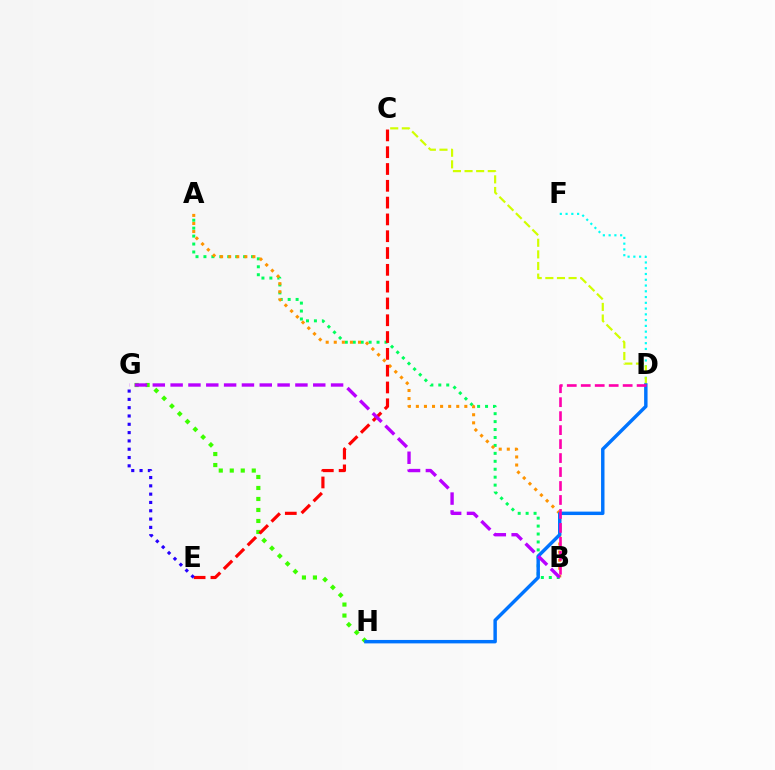{('A', 'B'): [{'color': '#00ff5c', 'line_style': 'dotted', 'thickness': 2.16}, {'color': '#ff9400', 'line_style': 'dotted', 'thickness': 2.19}], ('G', 'H'): [{'color': '#3dff00', 'line_style': 'dotted', 'thickness': 2.99}], ('C', 'E'): [{'color': '#ff0000', 'line_style': 'dashed', 'thickness': 2.28}], ('D', 'F'): [{'color': '#00fff6', 'line_style': 'dotted', 'thickness': 1.57}], ('E', 'G'): [{'color': '#2500ff', 'line_style': 'dotted', 'thickness': 2.26}], ('C', 'D'): [{'color': '#d1ff00', 'line_style': 'dashed', 'thickness': 1.58}], ('D', 'H'): [{'color': '#0074ff', 'line_style': 'solid', 'thickness': 2.48}], ('B', 'G'): [{'color': '#b900ff', 'line_style': 'dashed', 'thickness': 2.42}], ('B', 'D'): [{'color': '#ff00ac', 'line_style': 'dashed', 'thickness': 1.9}]}